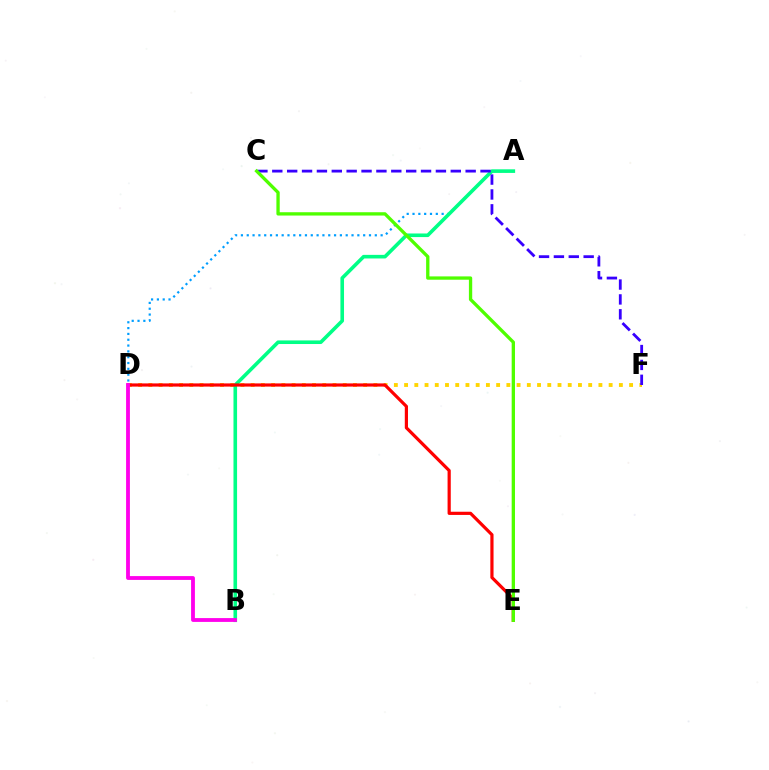{('A', 'D'): [{'color': '#009eff', 'line_style': 'dotted', 'thickness': 1.58}], ('D', 'F'): [{'color': '#ffd500', 'line_style': 'dotted', 'thickness': 2.78}], ('A', 'B'): [{'color': '#00ff86', 'line_style': 'solid', 'thickness': 2.59}], ('D', 'E'): [{'color': '#ff0000', 'line_style': 'solid', 'thickness': 2.3}], ('B', 'D'): [{'color': '#ff00ed', 'line_style': 'solid', 'thickness': 2.75}], ('C', 'F'): [{'color': '#3700ff', 'line_style': 'dashed', 'thickness': 2.02}], ('C', 'E'): [{'color': '#4fff00', 'line_style': 'solid', 'thickness': 2.39}]}